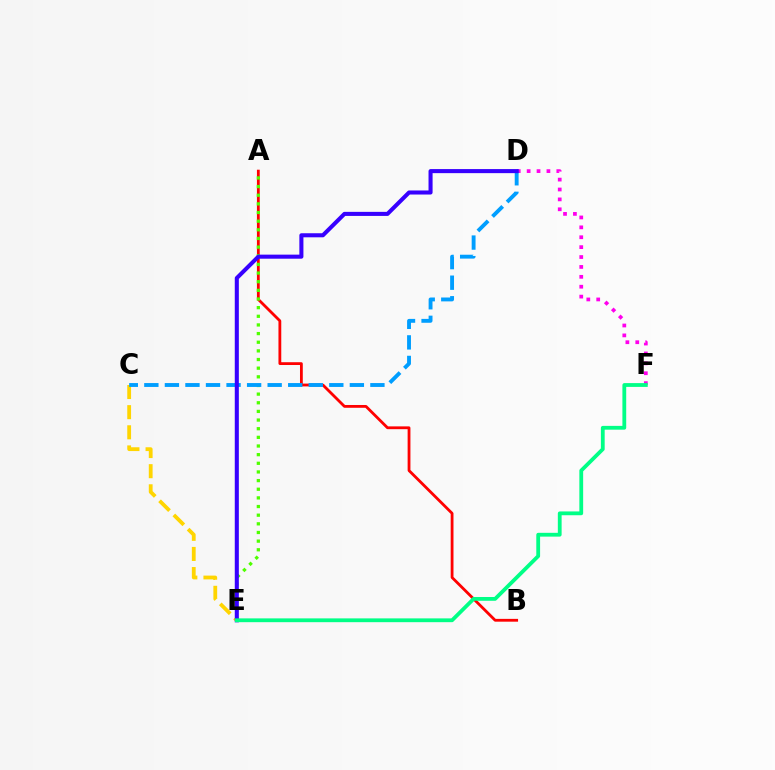{('D', 'F'): [{'color': '#ff00ed', 'line_style': 'dotted', 'thickness': 2.69}], ('C', 'E'): [{'color': '#ffd500', 'line_style': 'dashed', 'thickness': 2.74}], ('A', 'B'): [{'color': '#ff0000', 'line_style': 'solid', 'thickness': 2.02}], ('A', 'E'): [{'color': '#4fff00', 'line_style': 'dotted', 'thickness': 2.35}], ('C', 'D'): [{'color': '#009eff', 'line_style': 'dashed', 'thickness': 2.79}], ('D', 'E'): [{'color': '#3700ff', 'line_style': 'solid', 'thickness': 2.92}], ('E', 'F'): [{'color': '#00ff86', 'line_style': 'solid', 'thickness': 2.73}]}